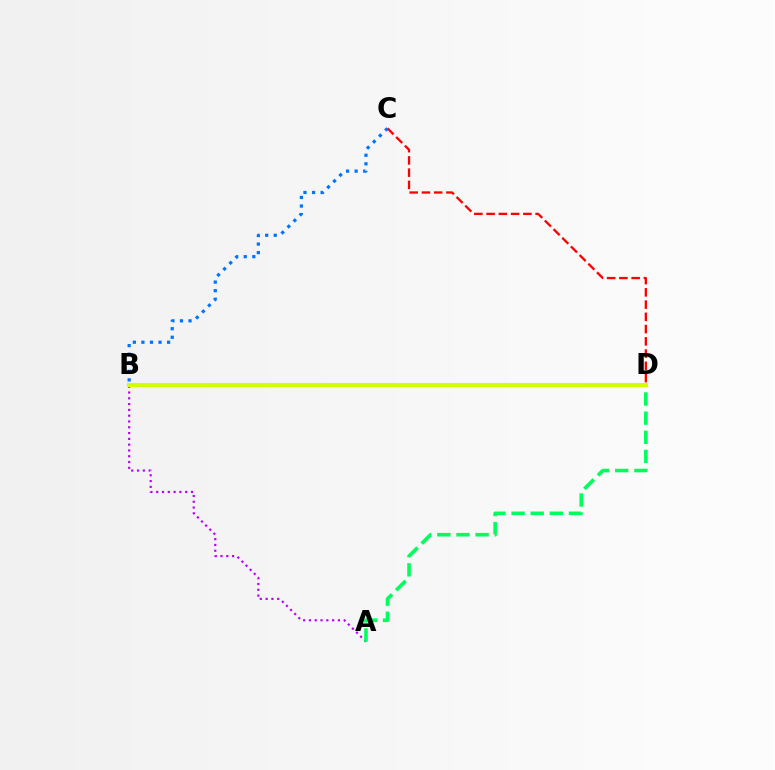{('A', 'B'): [{'color': '#b900ff', 'line_style': 'dotted', 'thickness': 1.57}], ('A', 'D'): [{'color': '#00ff5c', 'line_style': 'dashed', 'thickness': 2.6}], ('C', 'D'): [{'color': '#ff0000', 'line_style': 'dashed', 'thickness': 1.66}], ('B', 'D'): [{'color': '#d1ff00', 'line_style': 'solid', 'thickness': 2.97}], ('B', 'C'): [{'color': '#0074ff', 'line_style': 'dotted', 'thickness': 2.33}]}